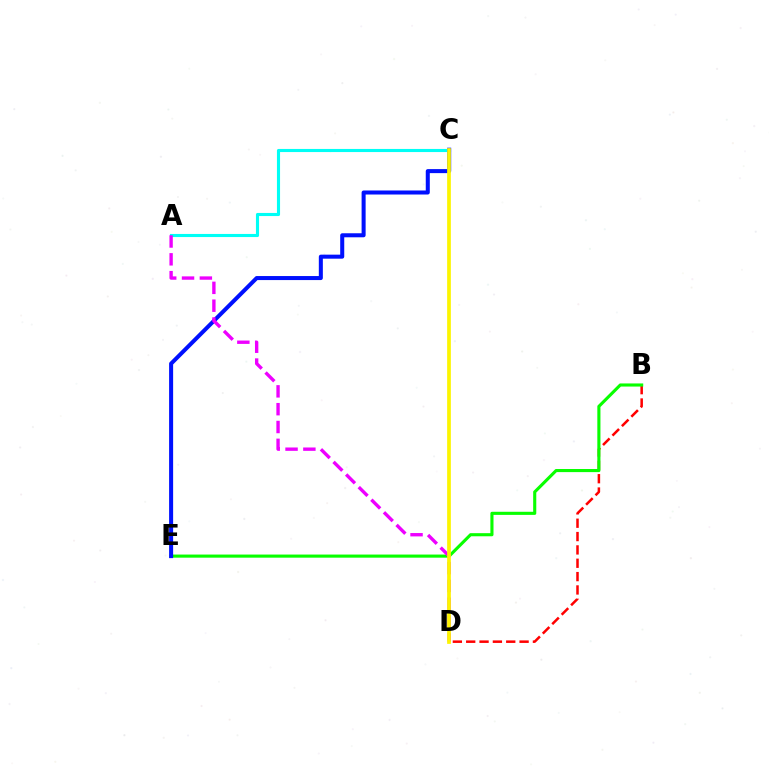{('B', 'D'): [{'color': '#ff0000', 'line_style': 'dashed', 'thickness': 1.81}], ('A', 'C'): [{'color': '#00fff6', 'line_style': 'solid', 'thickness': 2.24}], ('B', 'E'): [{'color': '#08ff00', 'line_style': 'solid', 'thickness': 2.24}], ('C', 'E'): [{'color': '#0010ff', 'line_style': 'solid', 'thickness': 2.9}], ('A', 'D'): [{'color': '#ee00ff', 'line_style': 'dashed', 'thickness': 2.42}], ('C', 'D'): [{'color': '#fcf500', 'line_style': 'solid', 'thickness': 2.68}]}